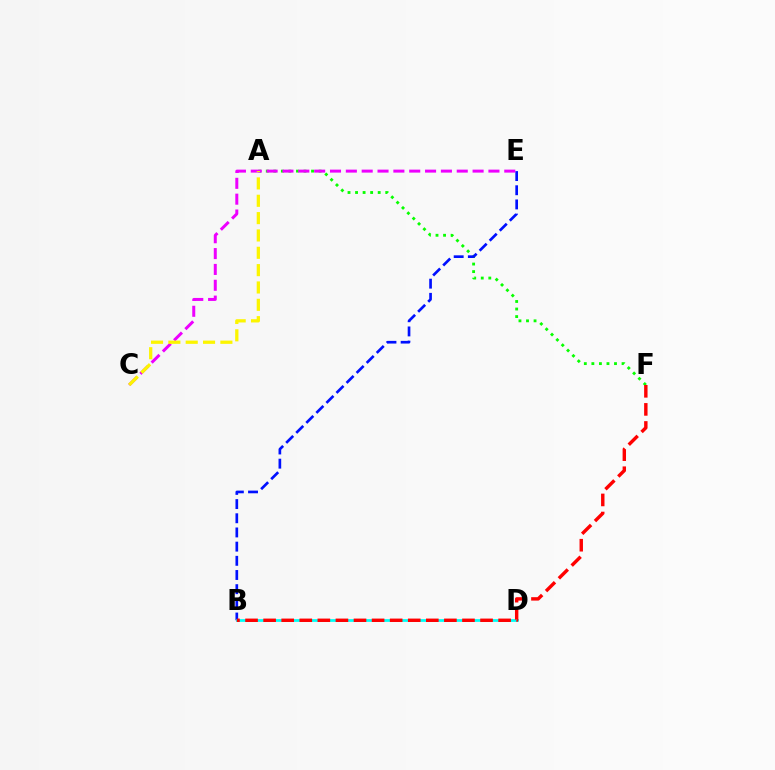{('A', 'F'): [{'color': '#08ff00', 'line_style': 'dotted', 'thickness': 2.05}], ('B', 'E'): [{'color': '#0010ff', 'line_style': 'dashed', 'thickness': 1.93}], ('B', 'D'): [{'color': '#00fff6', 'line_style': 'solid', 'thickness': 1.98}], ('C', 'E'): [{'color': '#ee00ff', 'line_style': 'dashed', 'thickness': 2.15}], ('A', 'C'): [{'color': '#fcf500', 'line_style': 'dashed', 'thickness': 2.36}], ('B', 'F'): [{'color': '#ff0000', 'line_style': 'dashed', 'thickness': 2.46}]}